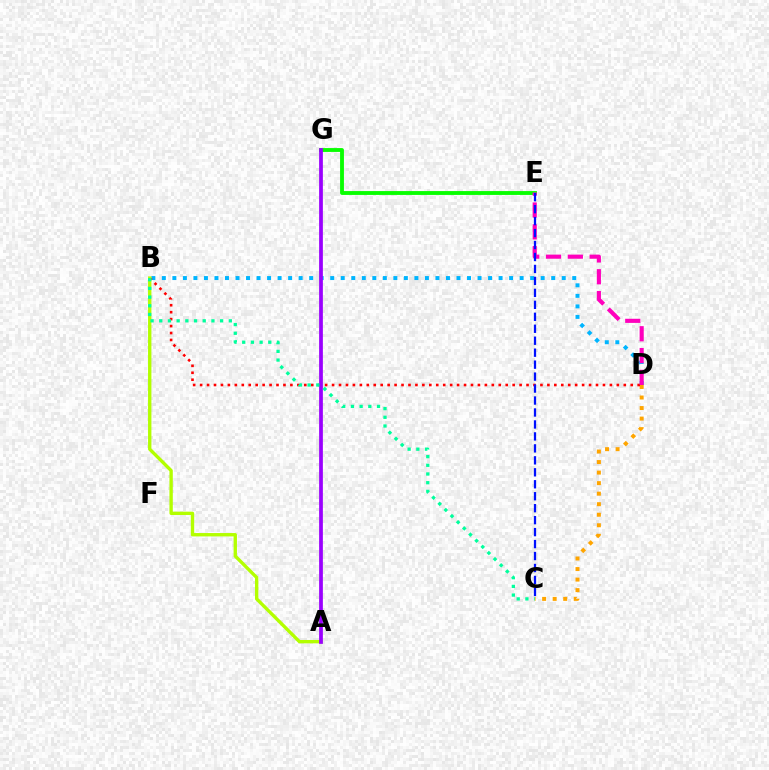{('B', 'D'): [{'color': '#00b5ff', 'line_style': 'dotted', 'thickness': 2.86}, {'color': '#ff0000', 'line_style': 'dotted', 'thickness': 1.89}], ('E', 'G'): [{'color': '#08ff00', 'line_style': 'solid', 'thickness': 2.77}], ('C', 'D'): [{'color': '#ffa500', 'line_style': 'dotted', 'thickness': 2.86}], ('A', 'B'): [{'color': '#b3ff00', 'line_style': 'solid', 'thickness': 2.42}], ('D', 'E'): [{'color': '#ff00bd', 'line_style': 'dashed', 'thickness': 2.96}], ('A', 'G'): [{'color': '#9b00ff', 'line_style': 'solid', 'thickness': 2.69}], ('B', 'C'): [{'color': '#00ff9d', 'line_style': 'dotted', 'thickness': 2.36}], ('C', 'E'): [{'color': '#0010ff', 'line_style': 'dashed', 'thickness': 1.63}]}